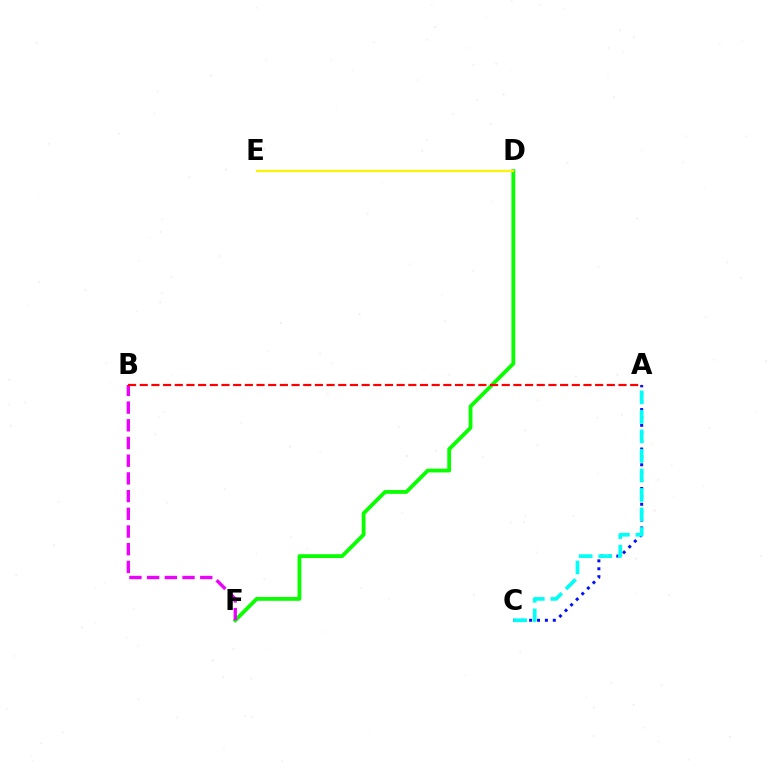{('A', 'C'): [{'color': '#0010ff', 'line_style': 'dotted', 'thickness': 2.14}, {'color': '#00fff6', 'line_style': 'dashed', 'thickness': 2.65}], ('D', 'F'): [{'color': '#08ff00', 'line_style': 'solid', 'thickness': 2.73}], ('B', 'F'): [{'color': '#ee00ff', 'line_style': 'dashed', 'thickness': 2.4}], ('A', 'B'): [{'color': '#ff0000', 'line_style': 'dashed', 'thickness': 1.59}], ('D', 'E'): [{'color': '#fcf500', 'line_style': 'solid', 'thickness': 1.6}]}